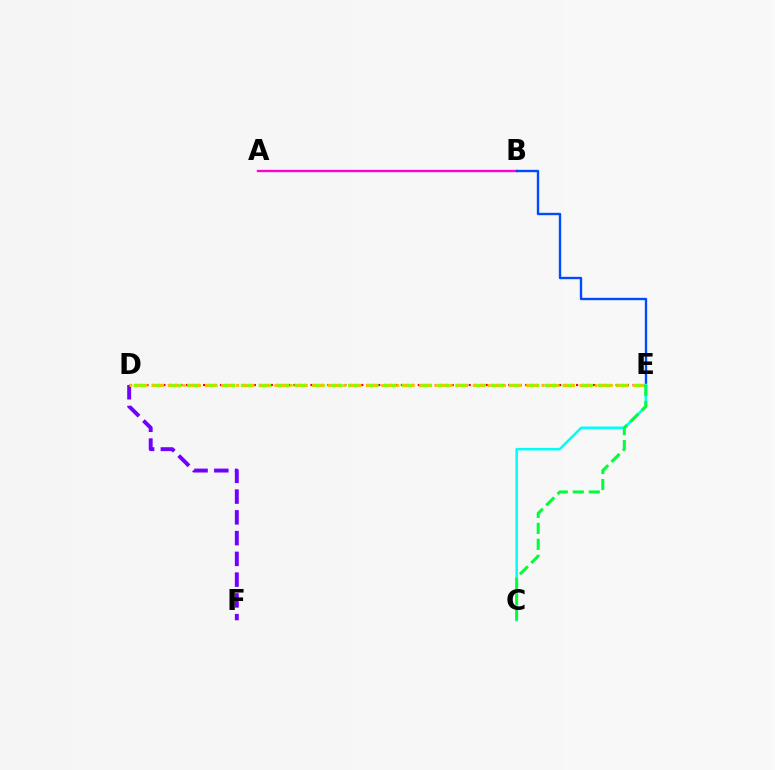{('A', 'B'): [{'color': '#ff00cf', 'line_style': 'solid', 'thickness': 1.68}], ('D', 'E'): [{'color': '#ff0000', 'line_style': 'dotted', 'thickness': 1.54}, {'color': '#84ff00', 'line_style': 'dashed', 'thickness': 2.43}, {'color': '#ffbd00', 'line_style': 'dotted', 'thickness': 2.07}], ('D', 'F'): [{'color': '#7200ff', 'line_style': 'dashed', 'thickness': 2.82}], ('B', 'E'): [{'color': '#004bff', 'line_style': 'solid', 'thickness': 1.71}], ('C', 'E'): [{'color': '#00fff6', 'line_style': 'solid', 'thickness': 1.84}, {'color': '#00ff39', 'line_style': 'dashed', 'thickness': 2.17}]}